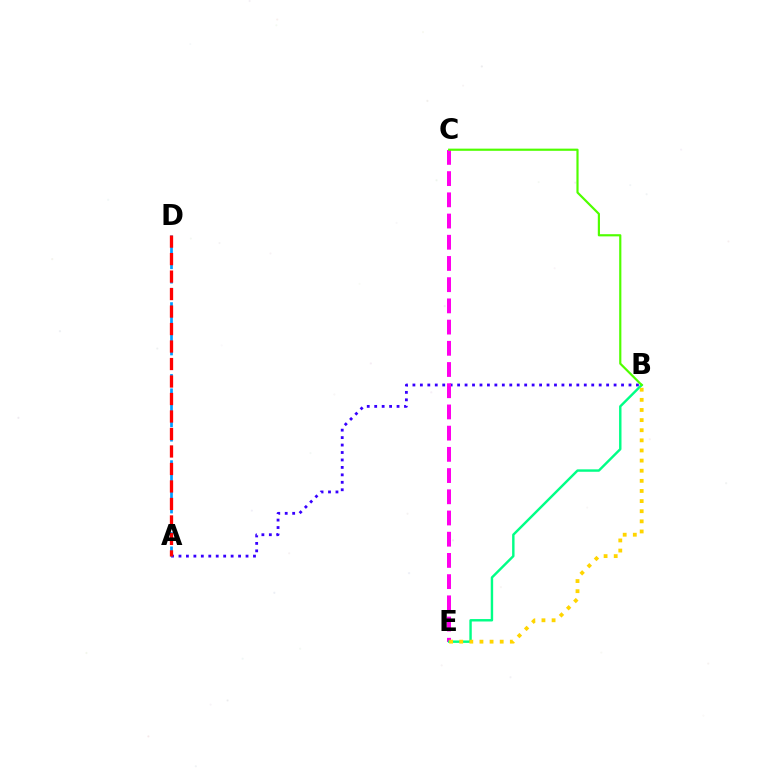{('A', 'B'): [{'color': '#3700ff', 'line_style': 'dotted', 'thickness': 2.02}], ('C', 'E'): [{'color': '#ff00ed', 'line_style': 'dashed', 'thickness': 2.88}], ('A', 'D'): [{'color': '#009eff', 'line_style': 'dashed', 'thickness': 1.95}, {'color': '#ff0000', 'line_style': 'dashed', 'thickness': 2.38}], ('B', 'E'): [{'color': '#00ff86', 'line_style': 'solid', 'thickness': 1.74}, {'color': '#ffd500', 'line_style': 'dotted', 'thickness': 2.75}], ('B', 'C'): [{'color': '#4fff00', 'line_style': 'solid', 'thickness': 1.57}]}